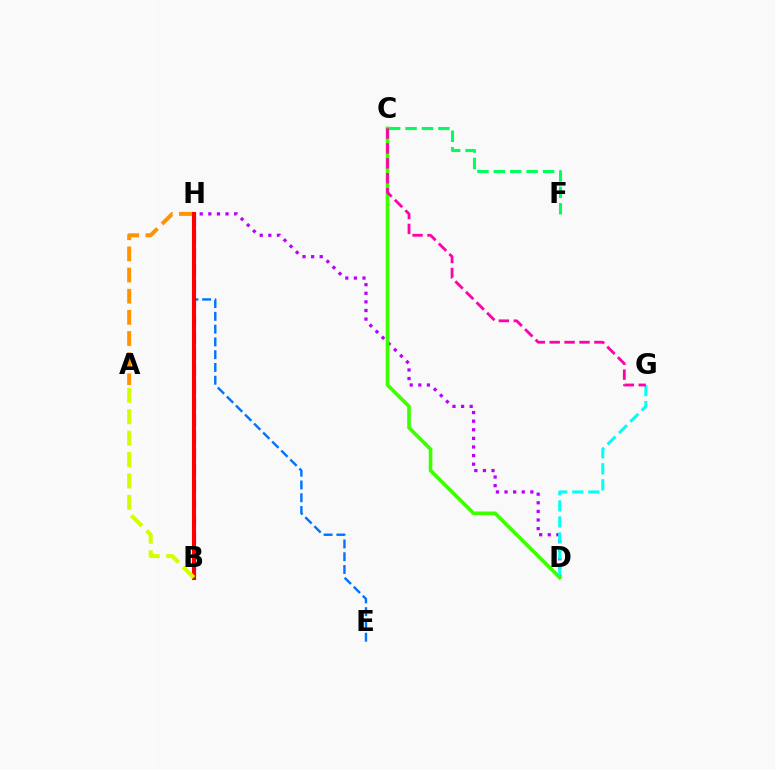{('A', 'H'): [{'color': '#ff9400', 'line_style': 'dashed', 'thickness': 2.87}], ('B', 'H'): [{'color': '#2500ff', 'line_style': 'dashed', 'thickness': 2.27}, {'color': '#ff0000', 'line_style': 'solid', 'thickness': 2.94}], ('D', 'H'): [{'color': '#b900ff', 'line_style': 'dotted', 'thickness': 2.34}], ('E', 'H'): [{'color': '#0074ff', 'line_style': 'dashed', 'thickness': 1.74}], ('C', 'D'): [{'color': '#3dff00', 'line_style': 'solid', 'thickness': 2.62}], ('D', 'G'): [{'color': '#00fff6', 'line_style': 'dashed', 'thickness': 2.18}], ('C', 'F'): [{'color': '#00ff5c', 'line_style': 'dashed', 'thickness': 2.23}], ('A', 'B'): [{'color': '#d1ff00', 'line_style': 'dashed', 'thickness': 2.91}], ('C', 'G'): [{'color': '#ff00ac', 'line_style': 'dashed', 'thickness': 2.02}]}